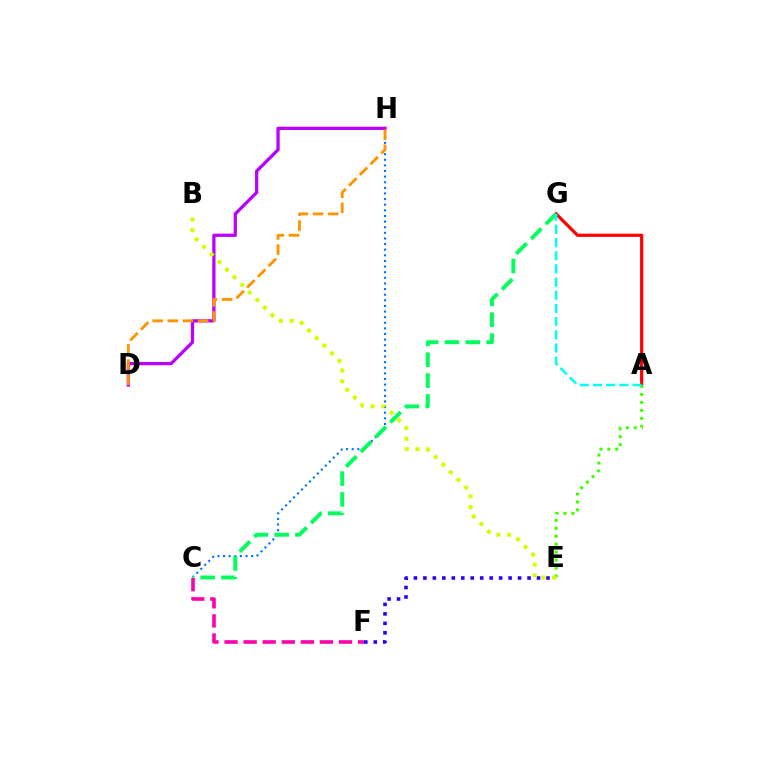{('C', 'H'): [{'color': '#0074ff', 'line_style': 'dotted', 'thickness': 1.53}], ('D', 'H'): [{'color': '#b900ff', 'line_style': 'solid', 'thickness': 2.35}, {'color': '#ff9400', 'line_style': 'dashed', 'thickness': 2.06}], ('A', 'G'): [{'color': '#ff0000', 'line_style': 'solid', 'thickness': 2.31}, {'color': '#00fff6', 'line_style': 'dashed', 'thickness': 1.79}], ('C', 'G'): [{'color': '#00ff5c', 'line_style': 'dashed', 'thickness': 2.83}], ('C', 'F'): [{'color': '#ff00ac', 'line_style': 'dashed', 'thickness': 2.59}], ('A', 'E'): [{'color': '#3dff00', 'line_style': 'dotted', 'thickness': 2.16}], ('E', 'F'): [{'color': '#2500ff', 'line_style': 'dotted', 'thickness': 2.57}], ('B', 'E'): [{'color': '#d1ff00', 'line_style': 'dotted', 'thickness': 2.92}]}